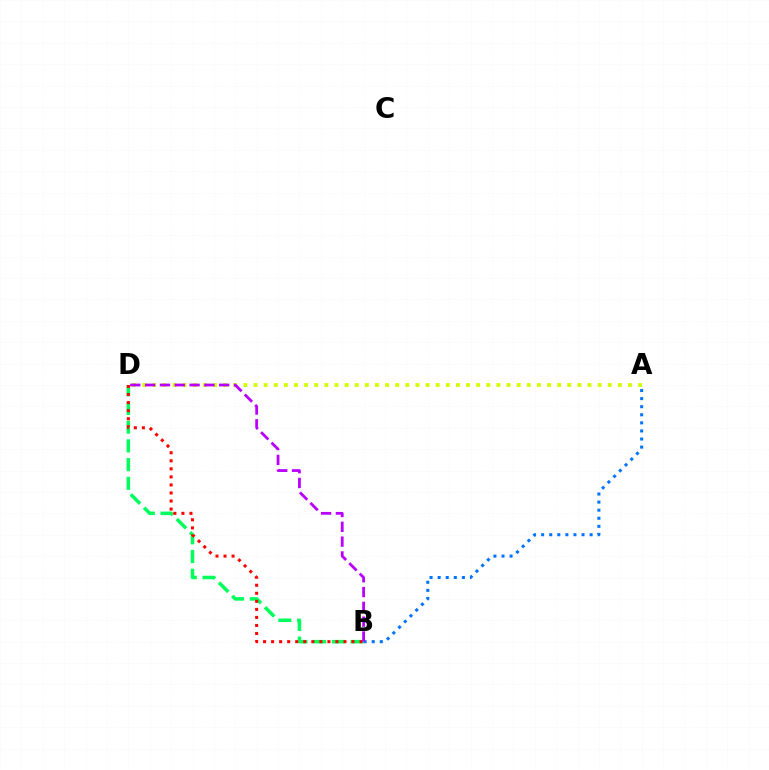{('B', 'D'): [{'color': '#00ff5c', 'line_style': 'dashed', 'thickness': 2.54}, {'color': '#ff0000', 'line_style': 'dotted', 'thickness': 2.18}, {'color': '#b900ff', 'line_style': 'dashed', 'thickness': 2.01}], ('A', 'D'): [{'color': '#d1ff00', 'line_style': 'dotted', 'thickness': 2.75}], ('A', 'B'): [{'color': '#0074ff', 'line_style': 'dotted', 'thickness': 2.2}]}